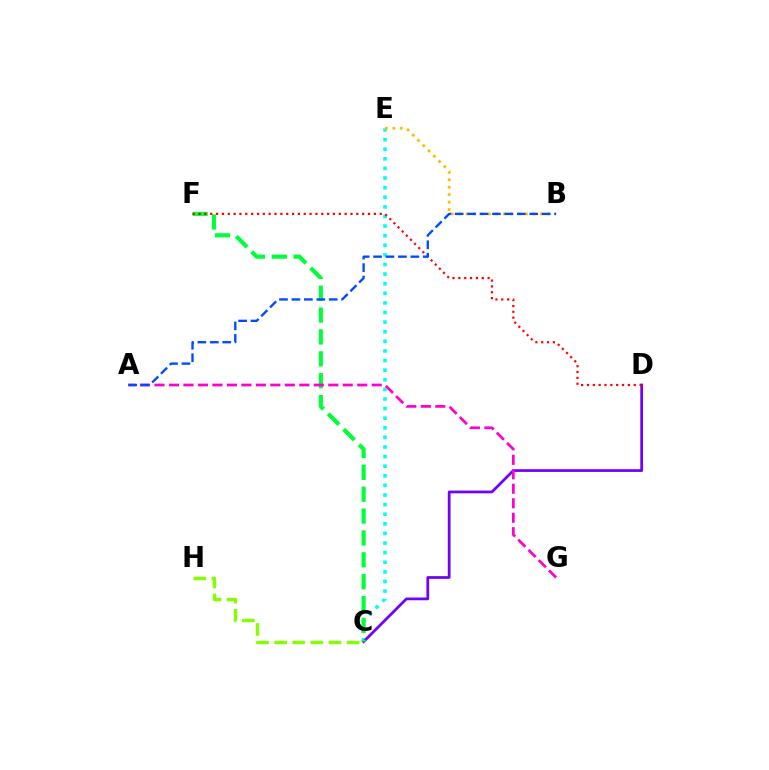{('C', 'E'): [{'color': '#00fff6', 'line_style': 'dotted', 'thickness': 2.61}], ('C', 'D'): [{'color': '#7200ff', 'line_style': 'solid', 'thickness': 1.97}], ('C', 'F'): [{'color': '#00ff39', 'line_style': 'dashed', 'thickness': 2.97}], ('C', 'H'): [{'color': '#84ff00', 'line_style': 'dashed', 'thickness': 2.46}], ('A', 'G'): [{'color': '#ff00cf', 'line_style': 'dashed', 'thickness': 1.97}], ('B', 'E'): [{'color': '#ffbd00', 'line_style': 'dotted', 'thickness': 2.02}], ('D', 'F'): [{'color': '#ff0000', 'line_style': 'dotted', 'thickness': 1.59}], ('A', 'B'): [{'color': '#004bff', 'line_style': 'dashed', 'thickness': 1.69}]}